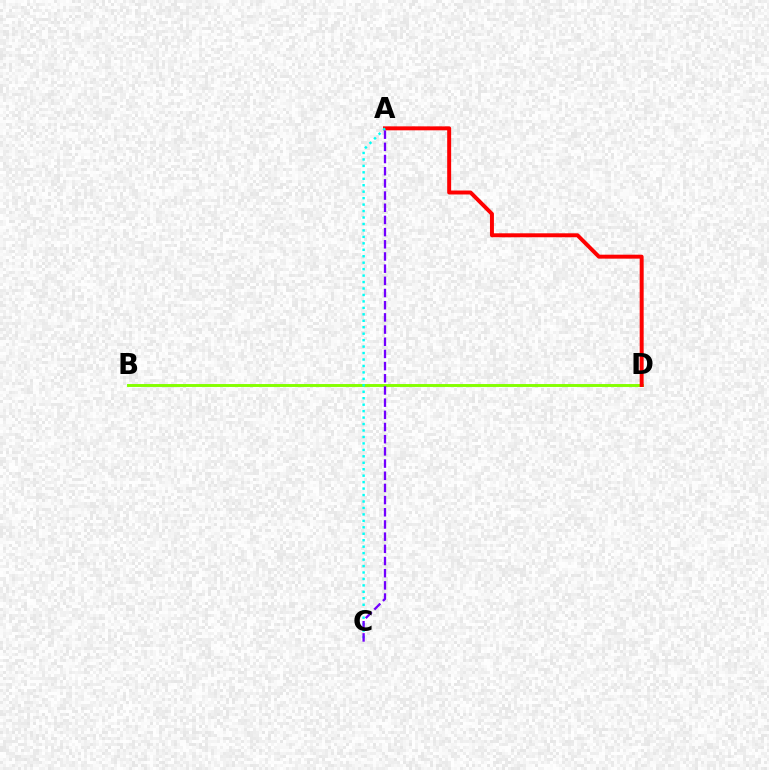{('B', 'D'): [{'color': '#84ff00', 'line_style': 'solid', 'thickness': 2.1}], ('A', 'D'): [{'color': '#ff0000', 'line_style': 'solid', 'thickness': 2.85}], ('A', 'C'): [{'color': '#00fff6', 'line_style': 'dotted', 'thickness': 1.75}, {'color': '#7200ff', 'line_style': 'dashed', 'thickness': 1.65}]}